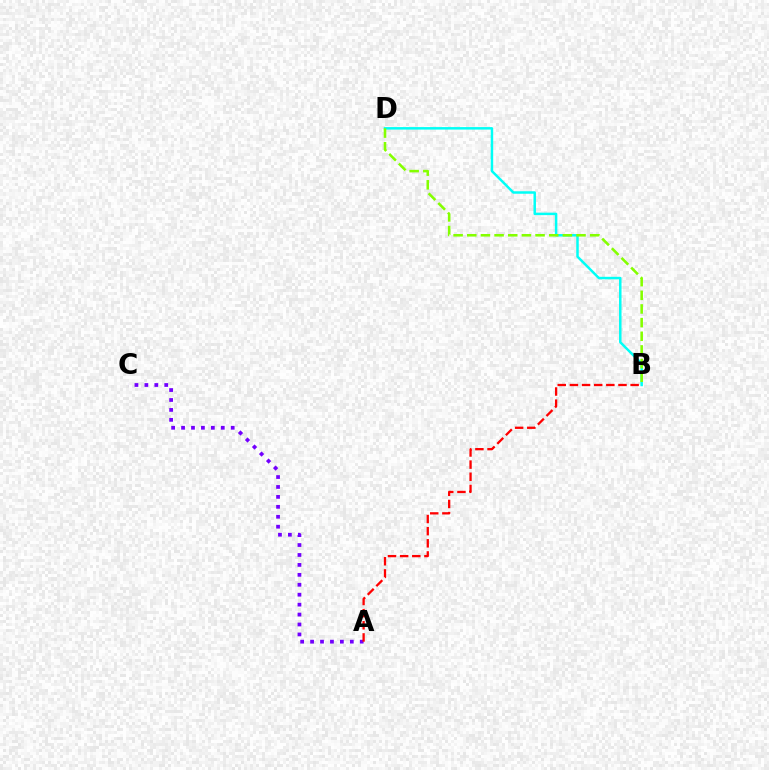{('A', 'C'): [{'color': '#7200ff', 'line_style': 'dotted', 'thickness': 2.7}], ('B', 'D'): [{'color': '#00fff6', 'line_style': 'solid', 'thickness': 1.79}, {'color': '#84ff00', 'line_style': 'dashed', 'thickness': 1.86}], ('A', 'B'): [{'color': '#ff0000', 'line_style': 'dashed', 'thickness': 1.65}]}